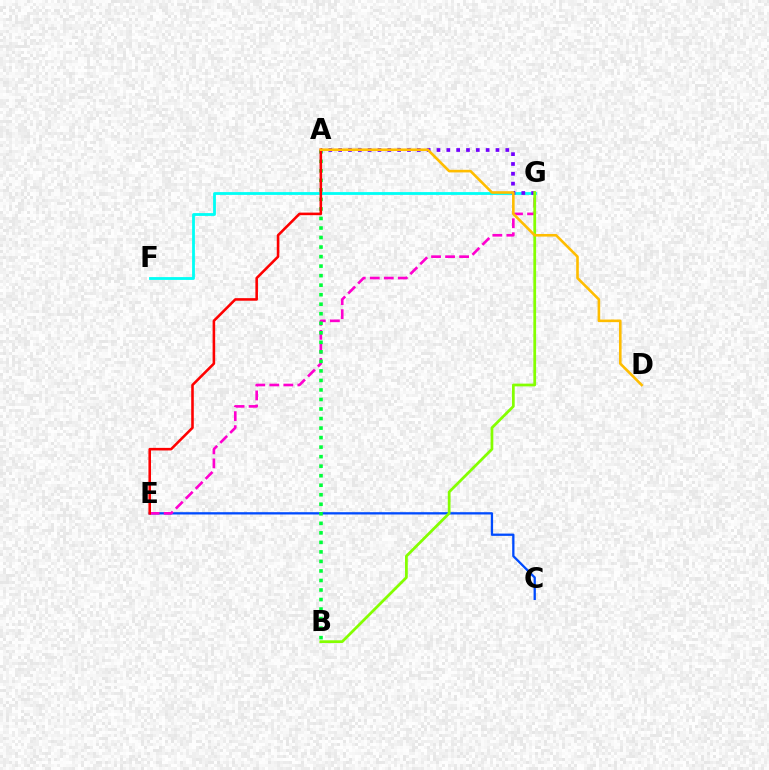{('C', 'E'): [{'color': '#004bff', 'line_style': 'solid', 'thickness': 1.65}], ('F', 'G'): [{'color': '#00fff6', 'line_style': 'solid', 'thickness': 2.02}], ('E', 'G'): [{'color': '#ff00cf', 'line_style': 'dashed', 'thickness': 1.91}], ('A', 'B'): [{'color': '#00ff39', 'line_style': 'dotted', 'thickness': 2.59}], ('A', 'G'): [{'color': '#7200ff', 'line_style': 'dotted', 'thickness': 2.67}], ('B', 'G'): [{'color': '#84ff00', 'line_style': 'solid', 'thickness': 1.98}], ('A', 'E'): [{'color': '#ff0000', 'line_style': 'solid', 'thickness': 1.85}], ('A', 'D'): [{'color': '#ffbd00', 'line_style': 'solid', 'thickness': 1.88}]}